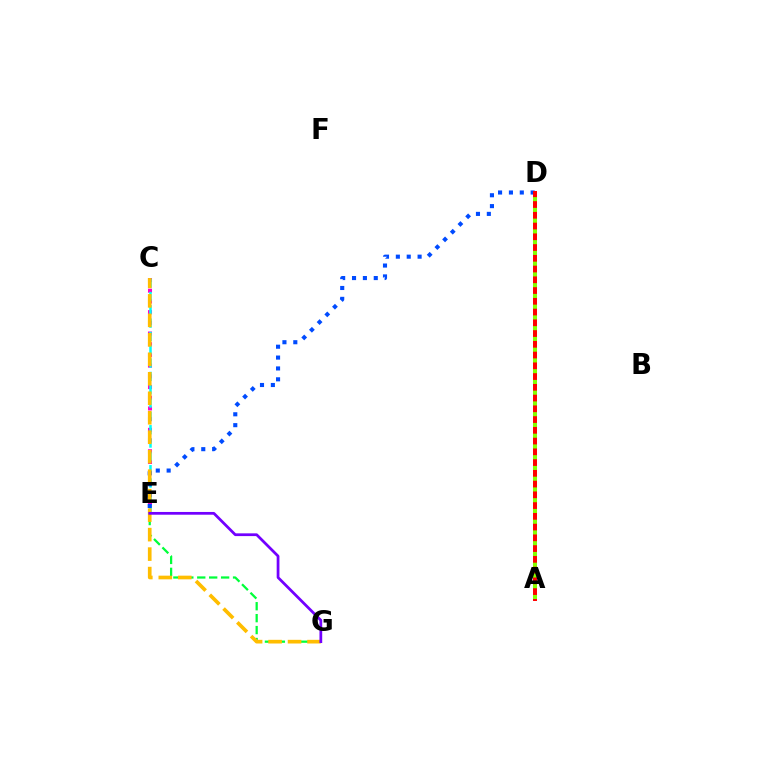{('C', 'E'): [{'color': '#ff00cf', 'line_style': 'dotted', 'thickness': 2.91}, {'color': '#00fff6', 'line_style': 'dashed', 'thickness': 1.81}], ('D', 'E'): [{'color': '#004bff', 'line_style': 'dotted', 'thickness': 2.95}], ('E', 'G'): [{'color': '#00ff39', 'line_style': 'dashed', 'thickness': 1.62}, {'color': '#7200ff', 'line_style': 'solid', 'thickness': 1.98}], ('A', 'D'): [{'color': '#ff0000', 'line_style': 'solid', 'thickness': 2.86}, {'color': '#84ff00', 'line_style': 'dotted', 'thickness': 2.92}], ('C', 'G'): [{'color': '#ffbd00', 'line_style': 'dashed', 'thickness': 2.65}]}